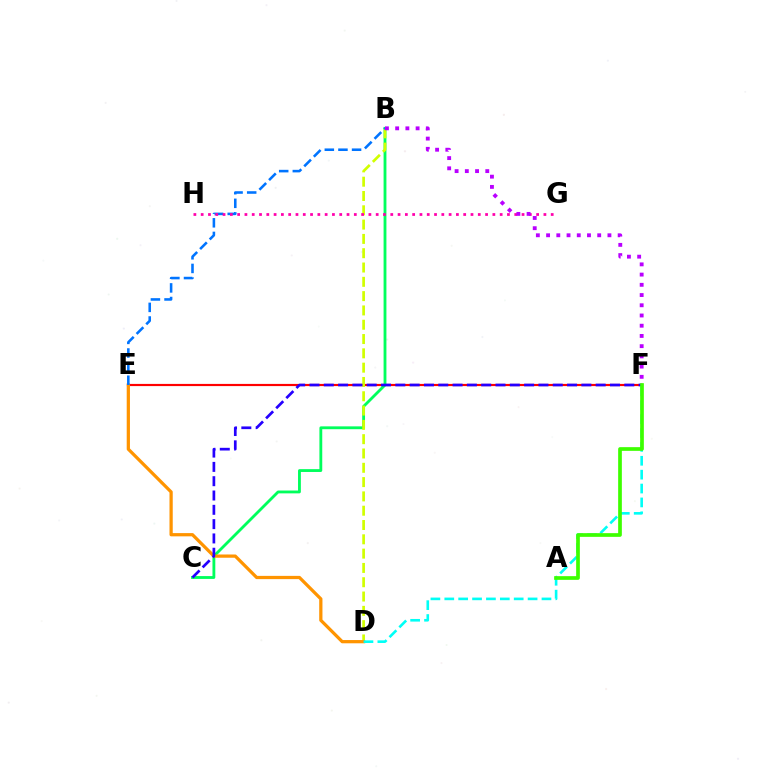{('E', 'F'): [{'color': '#ff0000', 'line_style': 'solid', 'thickness': 1.57}], ('B', 'C'): [{'color': '#00ff5c', 'line_style': 'solid', 'thickness': 2.04}], ('B', 'D'): [{'color': '#d1ff00', 'line_style': 'dashed', 'thickness': 1.94}], ('D', 'E'): [{'color': '#ff9400', 'line_style': 'solid', 'thickness': 2.33}], ('C', 'F'): [{'color': '#2500ff', 'line_style': 'dashed', 'thickness': 1.94}], ('D', 'F'): [{'color': '#00fff6', 'line_style': 'dashed', 'thickness': 1.89}], ('B', 'E'): [{'color': '#0074ff', 'line_style': 'dashed', 'thickness': 1.85}], ('G', 'H'): [{'color': '#ff00ac', 'line_style': 'dotted', 'thickness': 1.98}], ('A', 'F'): [{'color': '#3dff00', 'line_style': 'solid', 'thickness': 2.66}], ('B', 'F'): [{'color': '#b900ff', 'line_style': 'dotted', 'thickness': 2.78}]}